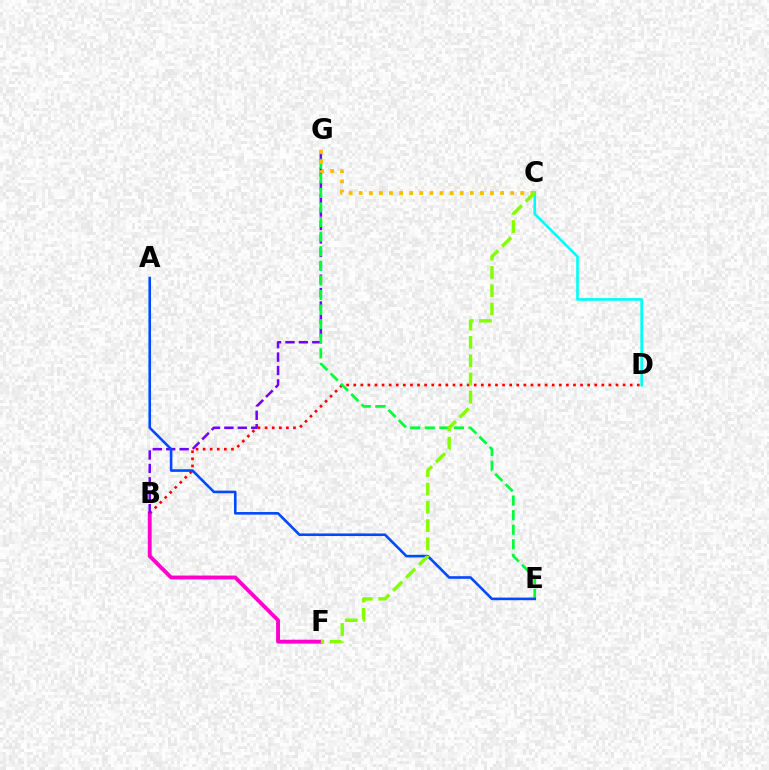{('B', 'F'): [{'color': '#ff00cf', 'line_style': 'solid', 'thickness': 2.8}], ('B', 'D'): [{'color': '#ff0000', 'line_style': 'dotted', 'thickness': 1.93}], ('B', 'G'): [{'color': '#7200ff', 'line_style': 'dashed', 'thickness': 1.82}], ('C', 'D'): [{'color': '#00fff6', 'line_style': 'solid', 'thickness': 1.92}], ('E', 'G'): [{'color': '#00ff39', 'line_style': 'dashed', 'thickness': 1.98}], ('C', 'G'): [{'color': '#ffbd00', 'line_style': 'dotted', 'thickness': 2.74}], ('A', 'E'): [{'color': '#004bff', 'line_style': 'solid', 'thickness': 1.89}], ('C', 'F'): [{'color': '#84ff00', 'line_style': 'dashed', 'thickness': 2.48}]}